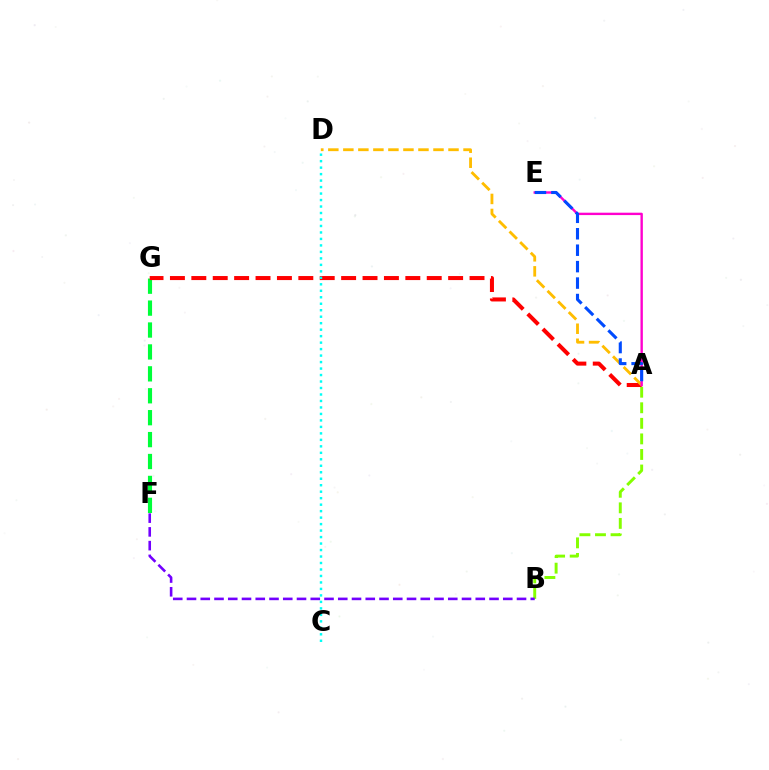{('F', 'G'): [{'color': '#00ff39', 'line_style': 'dashed', 'thickness': 2.98}], ('A', 'B'): [{'color': '#84ff00', 'line_style': 'dashed', 'thickness': 2.11}], ('A', 'G'): [{'color': '#ff0000', 'line_style': 'dashed', 'thickness': 2.91}], ('C', 'D'): [{'color': '#00fff6', 'line_style': 'dotted', 'thickness': 1.76}], ('B', 'F'): [{'color': '#7200ff', 'line_style': 'dashed', 'thickness': 1.87}], ('A', 'D'): [{'color': '#ffbd00', 'line_style': 'dashed', 'thickness': 2.04}], ('A', 'E'): [{'color': '#ff00cf', 'line_style': 'solid', 'thickness': 1.72}, {'color': '#004bff', 'line_style': 'dashed', 'thickness': 2.23}]}